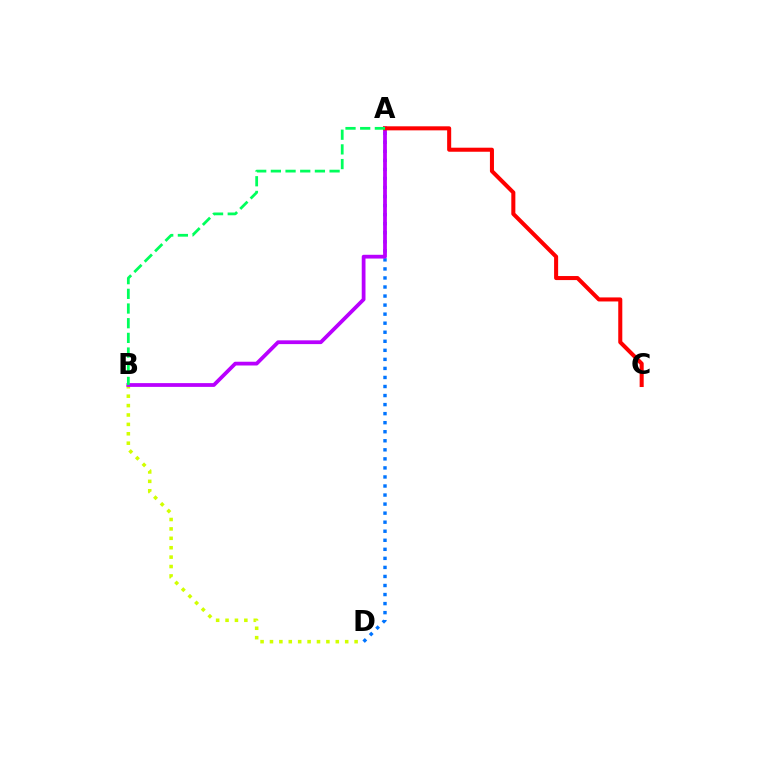{('B', 'D'): [{'color': '#d1ff00', 'line_style': 'dotted', 'thickness': 2.55}], ('A', 'D'): [{'color': '#0074ff', 'line_style': 'dotted', 'thickness': 2.46}], ('A', 'B'): [{'color': '#b900ff', 'line_style': 'solid', 'thickness': 2.71}, {'color': '#00ff5c', 'line_style': 'dashed', 'thickness': 1.99}], ('A', 'C'): [{'color': '#ff0000', 'line_style': 'solid', 'thickness': 2.91}]}